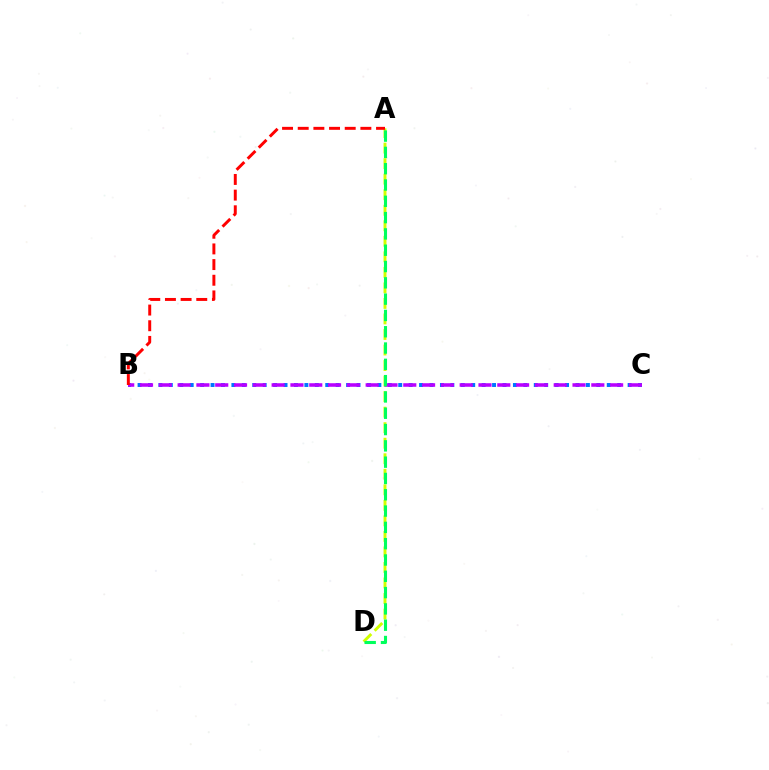{('B', 'C'): [{'color': '#0074ff', 'line_style': 'dotted', 'thickness': 2.83}, {'color': '#b900ff', 'line_style': 'dashed', 'thickness': 2.55}], ('A', 'D'): [{'color': '#d1ff00', 'line_style': 'dashed', 'thickness': 2.11}, {'color': '#00ff5c', 'line_style': 'dashed', 'thickness': 2.21}], ('A', 'B'): [{'color': '#ff0000', 'line_style': 'dashed', 'thickness': 2.13}]}